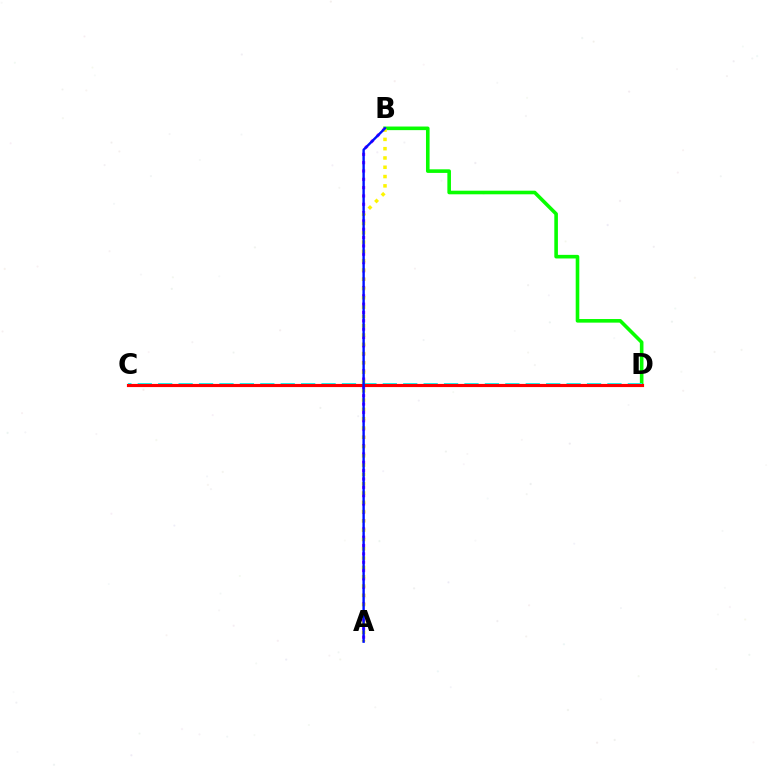{('B', 'D'): [{'color': '#08ff00', 'line_style': 'solid', 'thickness': 2.59}], ('A', 'B'): [{'color': '#ee00ff', 'line_style': 'dotted', 'thickness': 2.26}, {'color': '#fcf500', 'line_style': 'dotted', 'thickness': 2.53}, {'color': '#0010ff', 'line_style': 'solid', 'thickness': 1.73}], ('C', 'D'): [{'color': '#00fff6', 'line_style': 'dashed', 'thickness': 2.77}, {'color': '#ff0000', 'line_style': 'solid', 'thickness': 2.27}]}